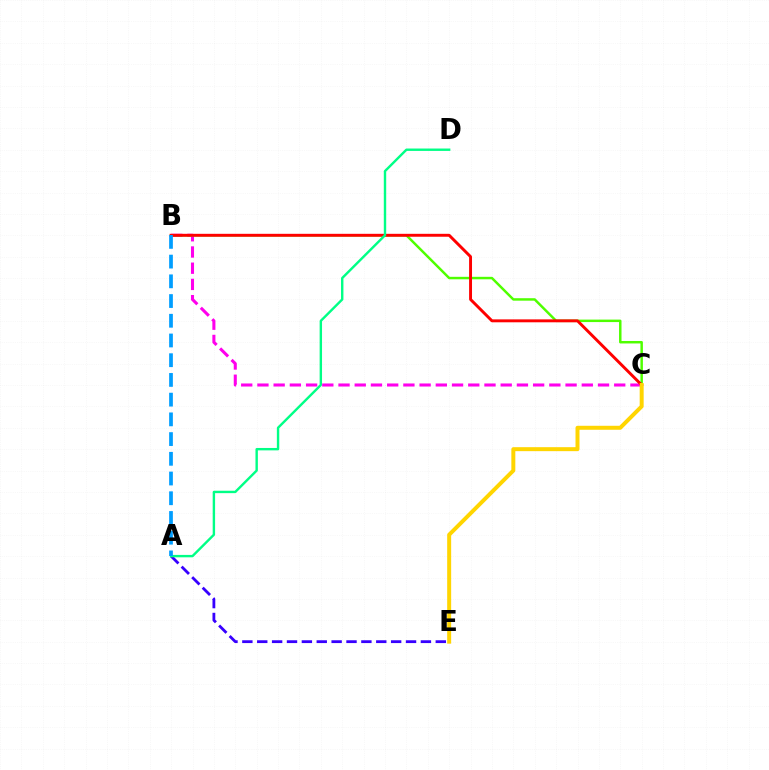{('A', 'E'): [{'color': '#3700ff', 'line_style': 'dashed', 'thickness': 2.02}], ('B', 'C'): [{'color': '#ff00ed', 'line_style': 'dashed', 'thickness': 2.2}, {'color': '#4fff00', 'line_style': 'solid', 'thickness': 1.78}, {'color': '#ff0000', 'line_style': 'solid', 'thickness': 2.1}], ('A', 'D'): [{'color': '#00ff86', 'line_style': 'solid', 'thickness': 1.73}], ('C', 'E'): [{'color': '#ffd500', 'line_style': 'solid', 'thickness': 2.87}], ('A', 'B'): [{'color': '#009eff', 'line_style': 'dashed', 'thickness': 2.68}]}